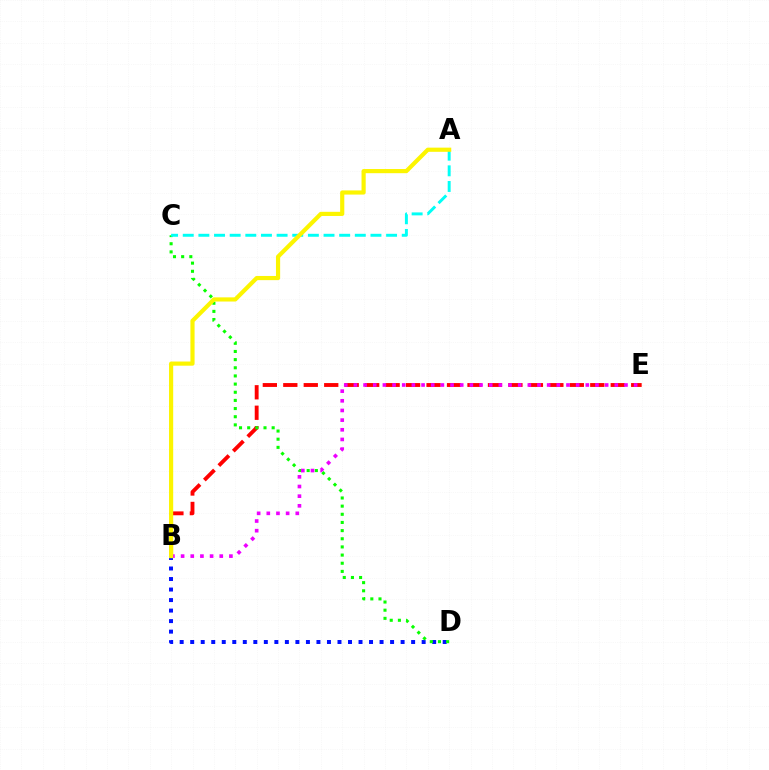{('B', 'D'): [{'color': '#0010ff', 'line_style': 'dotted', 'thickness': 2.86}], ('B', 'E'): [{'color': '#ff0000', 'line_style': 'dashed', 'thickness': 2.78}, {'color': '#ee00ff', 'line_style': 'dotted', 'thickness': 2.63}], ('C', 'D'): [{'color': '#08ff00', 'line_style': 'dotted', 'thickness': 2.22}], ('A', 'C'): [{'color': '#00fff6', 'line_style': 'dashed', 'thickness': 2.13}], ('A', 'B'): [{'color': '#fcf500', 'line_style': 'solid', 'thickness': 3.0}]}